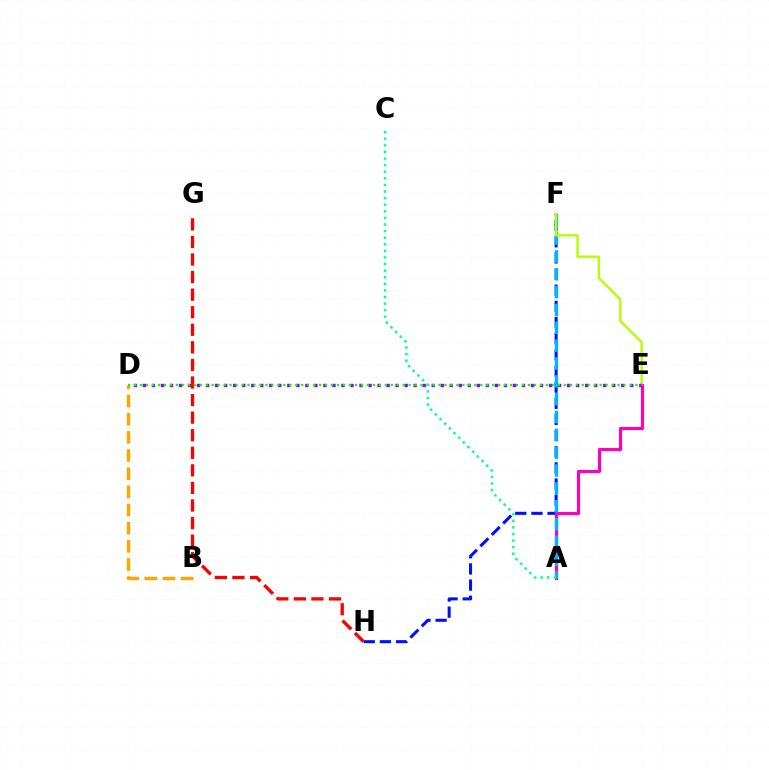{('B', 'D'): [{'color': '#ffa500', 'line_style': 'dashed', 'thickness': 2.47}], ('F', 'H'): [{'color': '#0010ff', 'line_style': 'dashed', 'thickness': 2.19}], ('A', 'E'): [{'color': '#ff00bd', 'line_style': 'solid', 'thickness': 2.28}], ('A', 'F'): [{'color': '#00b5ff', 'line_style': 'dashed', 'thickness': 2.42}], ('E', 'F'): [{'color': '#b3ff00', 'line_style': 'solid', 'thickness': 1.71}], ('D', 'E'): [{'color': '#9b00ff', 'line_style': 'dotted', 'thickness': 2.45}, {'color': '#08ff00', 'line_style': 'dotted', 'thickness': 1.62}], ('G', 'H'): [{'color': '#ff0000', 'line_style': 'dashed', 'thickness': 2.39}], ('A', 'C'): [{'color': '#00ff9d', 'line_style': 'dotted', 'thickness': 1.79}]}